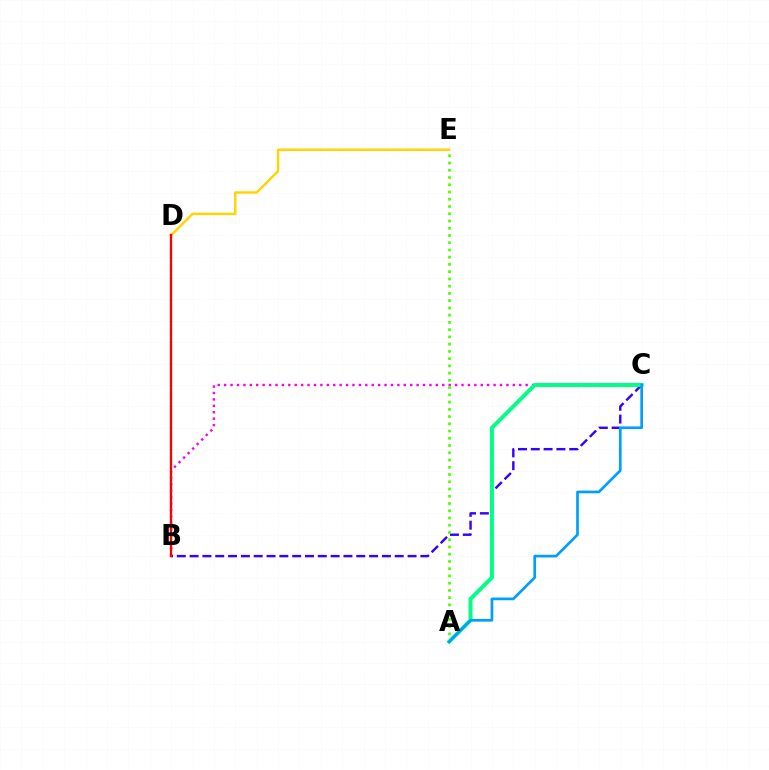{('D', 'E'): [{'color': '#ffd500', 'line_style': 'solid', 'thickness': 1.76}], ('B', 'C'): [{'color': '#ff00ed', 'line_style': 'dotted', 'thickness': 1.74}, {'color': '#3700ff', 'line_style': 'dashed', 'thickness': 1.74}], ('A', 'C'): [{'color': '#00ff86', 'line_style': 'solid', 'thickness': 2.85}, {'color': '#009eff', 'line_style': 'solid', 'thickness': 1.94}], ('A', 'E'): [{'color': '#4fff00', 'line_style': 'dotted', 'thickness': 1.97}], ('B', 'D'): [{'color': '#ff0000', 'line_style': 'solid', 'thickness': 1.7}]}